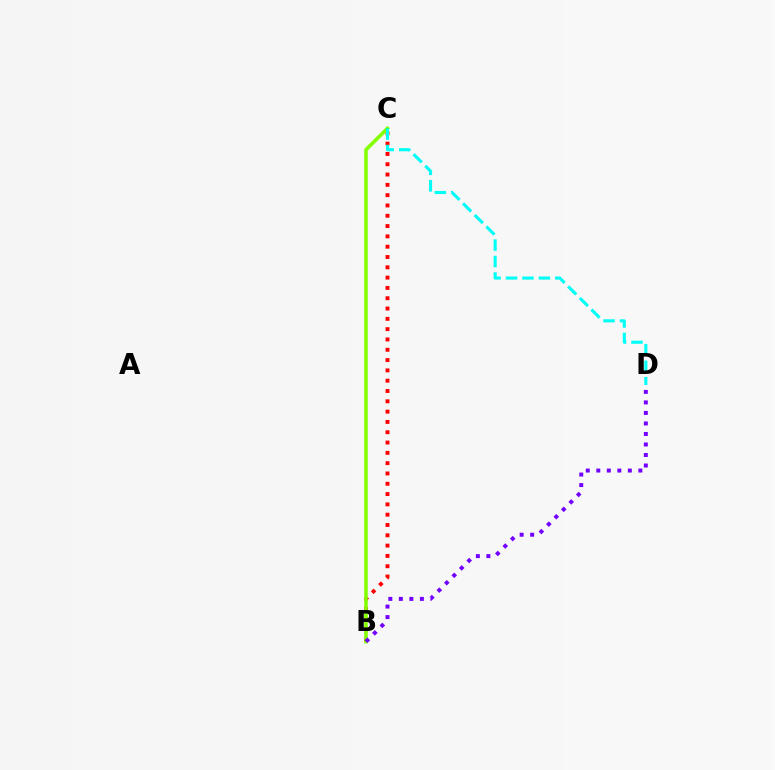{('B', 'C'): [{'color': '#ff0000', 'line_style': 'dotted', 'thickness': 2.8}, {'color': '#84ff00', 'line_style': 'solid', 'thickness': 2.56}], ('C', 'D'): [{'color': '#00fff6', 'line_style': 'dashed', 'thickness': 2.23}], ('B', 'D'): [{'color': '#7200ff', 'line_style': 'dotted', 'thickness': 2.86}]}